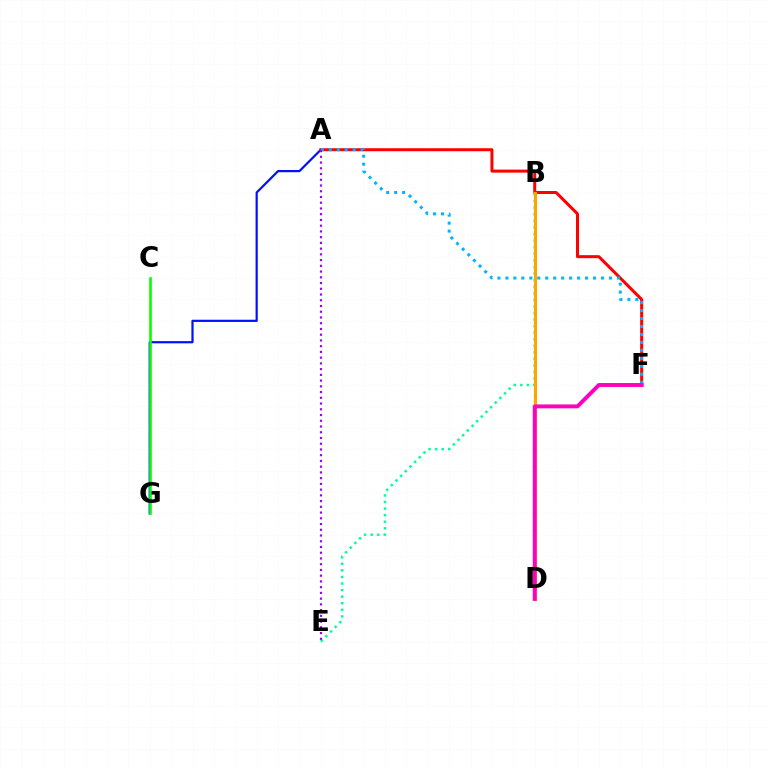{('B', 'E'): [{'color': '#00ff9d', 'line_style': 'dotted', 'thickness': 1.79}], ('A', 'G'): [{'color': '#0010ff', 'line_style': 'solid', 'thickness': 1.59}], ('B', 'D'): [{'color': '#b3ff00', 'line_style': 'dotted', 'thickness': 1.71}, {'color': '#ffa500', 'line_style': 'solid', 'thickness': 2.24}], ('A', 'F'): [{'color': '#ff0000', 'line_style': 'solid', 'thickness': 2.17}, {'color': '#00b5ff', 'line_style': 'dotted', 'thickness': 2.16}], ('C', 'G'): [{'color': '#08ff00', 'line_style': 'solid', 'thickness': 1.89}], ('A', 'E'): [{'color': '#9b00ff', 'line_style': 'dotted', 'thickness': 1.56}], ('D', 'F'): [{'color': '#ff00bd', 'line_style': 'solid', 'thickness': 2.81}]}